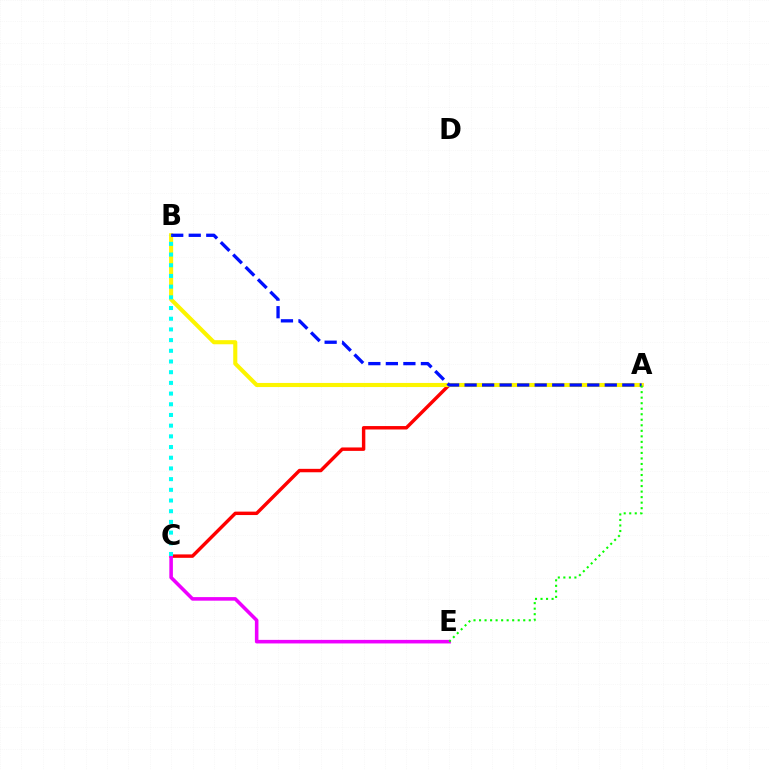{('A', 'C'): [{'color': '#ff0000', 'line_style': 'solid', 'thickness': 2.47}], ('A', 'B'): [{'color': '#fcf500', 'line_style': 'solid', 'thickness': 2.94}, {'color': '#0010ff', 'line_style': 'dashed', 'thickness': 2.38}], ('C', 'E'): [{'color': '#ee00ff', 'line_style': 'solid', 'thickness': 2.57}], ('A', 'E'): [{'color': '#08ff00', 'line_style': 'dotted', 'thickness': 1.5}], ('B', 'C'): [{'color': '#00fff6', 'line_style': 'dotted', 'thickness': 2.91}]}